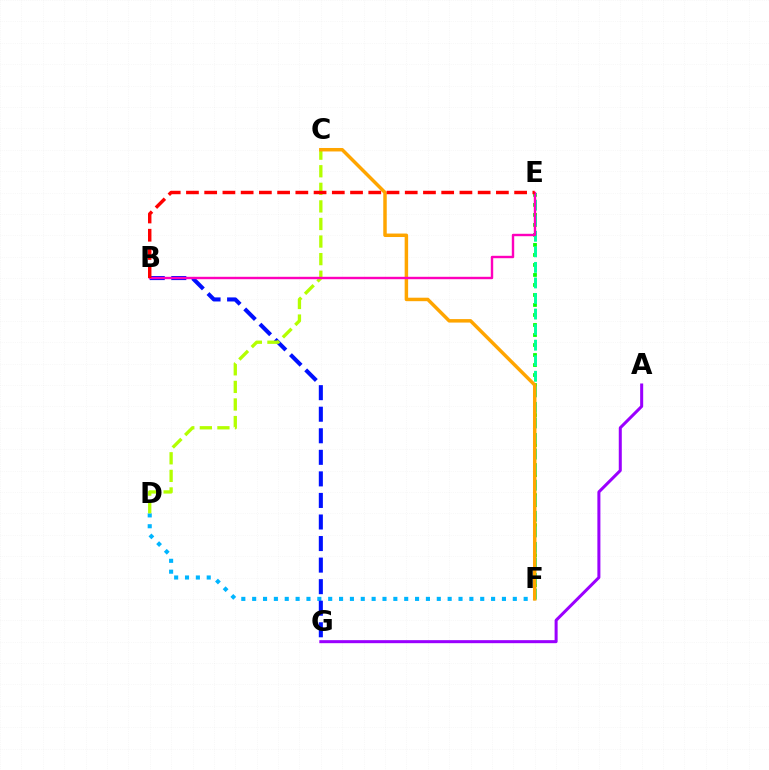{('E', 'F'): [{'color': '#08ff00', 'line_style': 'dotted', 'thickness': 2.72}, {'color': '#00ff9d', 'line_style': 'dashed', 'thickness': 2.11}], ('D', 'F'): [{'color': '#00b5ff', 'line_style': 'dotted', 'thickness': 2.95}], ('B', 'G'): [{'color': '#0010ff', 'line_style': 'dashed', 'thickness': 2.93}], ('C', 'D'): [{'color': '#b3ff00', 'line_style': 'dashed', 'thickness': 2.39}], ('C', 'F'): [{'color': '#ffa500', 'line_style': 'solid', 'thickness': 2.5}], ('B', 'E'): [{'color': '#ff00bd', 'line_style': 'solid', 'thickness': 1.73}, {'color': '#ff0000', 'line_style': 'dashed', 'thickness': 2.48}], ('A', 'G'): [{'color': '#9b00ff', 'line_style': 'solid', 'thickness': 2.18}]}